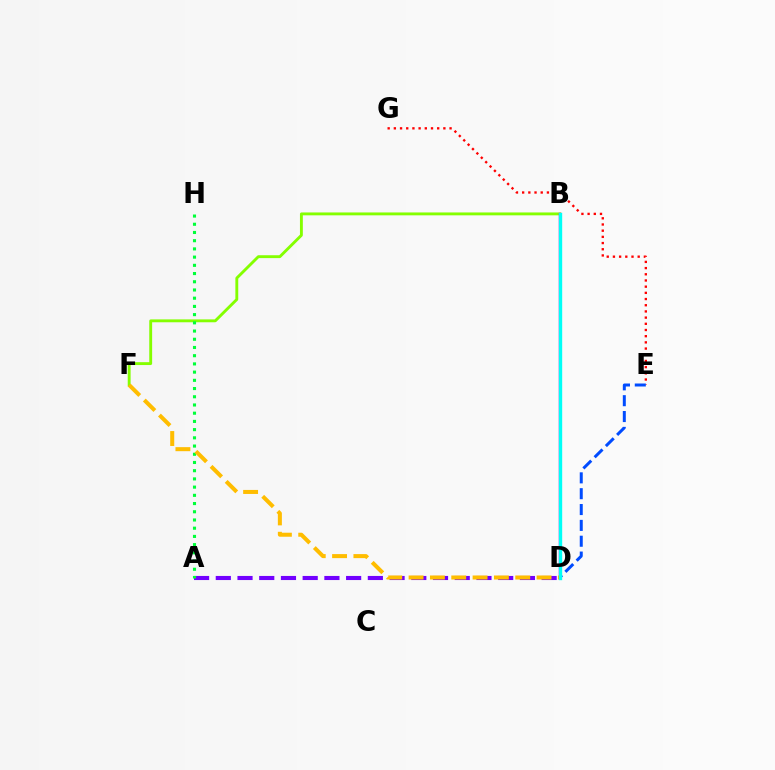{('B', 'F'): [{'color': '#84ff00', 'line_style': 'solid', 'thickness': 2.07}], ('B', 'D'): [{'color': '#ff00cf', 'line_style': 'solid', 'thickness': 1.78}, {'color': '#00fff6', 'line_style': 'solid', 'thickness': 2.42}], ('E', 'G'): [{'color': '#ff0000', 'line_style': 'dotted', 'thickness': 1.68}], ('A', 'D'): [{'color': '#7200ff', 'line_style': 'dashed', 'thickness': 2.95}], ('A', 'H'): [{'color': '#00ff39', 'line_style': 'dotted', 'thickness': 2.23}], ('D', 'E'): [{'color': '#004bff', 'line_style': 'dashed', 'thickness': 2.15}], ('D', 'F'): [{'color': '#ffbd00', 'line_style': 'dashed', 'thickness': 2.9}]}